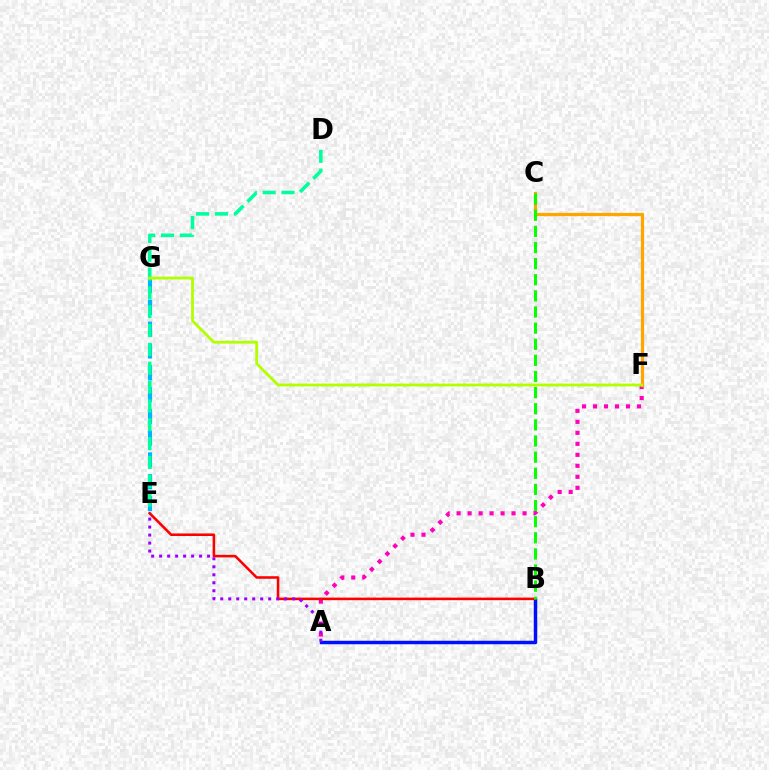{('A', 'F'): [{'color': '#ff00bd', 'line_style': 'dotted', 'thickness': 2.99}], ('C', 'F'): [{'color': '#ffa500', 'line_style': 'solid', 'thickness': 2.34}], ('E', 'G'): [{'color': '#00b5ff', 'line_style': 'dashed', 'thickness': 2.96}], ('D', 'E'): [{'color': '#00ff9d', 'line_style': 'dashed', 'thickness': 2.56}], ('A', 'B'): [{'color': '#0010ff', 'line_style': 'solid', 'thickness': 2.5}], ('B', 'E'): [{'color': '#ff0000', 'line_style': 'solid', 'thickness': 1.85}], ('A', 'E'): [{'color': '#9b00ff', 'line_style': 'dotted', 'thickness': 2.17}], ('B', 'C'): [{'color': '#08ff00', 'line_style': 'dashed', 'thickness': 2.19}], ('F', 'G'): [{'color': '#b3ff00', 'line_style': 'solid', 'thickness': 2.02}]}